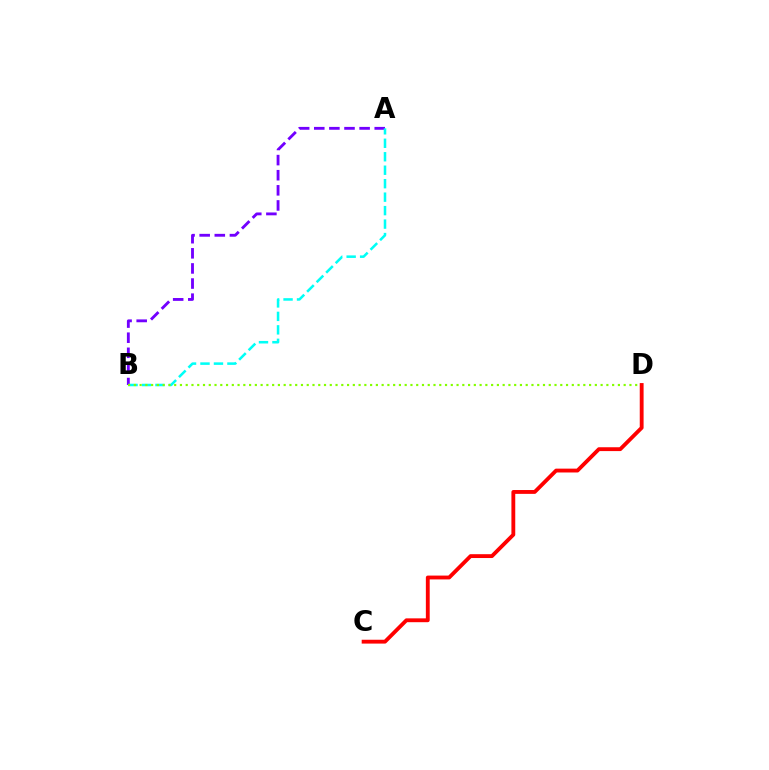{('A', 'B'): [{'color': '#7200ff', 'line_style': 'dashed', 'thickness': 2.05}, {'color': '#00fff6', 'line_style': 'dashed', 'thickness': 1.83}], ('B', 'D'): [{'color': '#84ff00', 'line_style': 'dotted', 'thickness': 1.57}], ('C', 'D'): [{'color': '#ff0000', 'line_style': 'solid', 'thickness': 2.77}]}